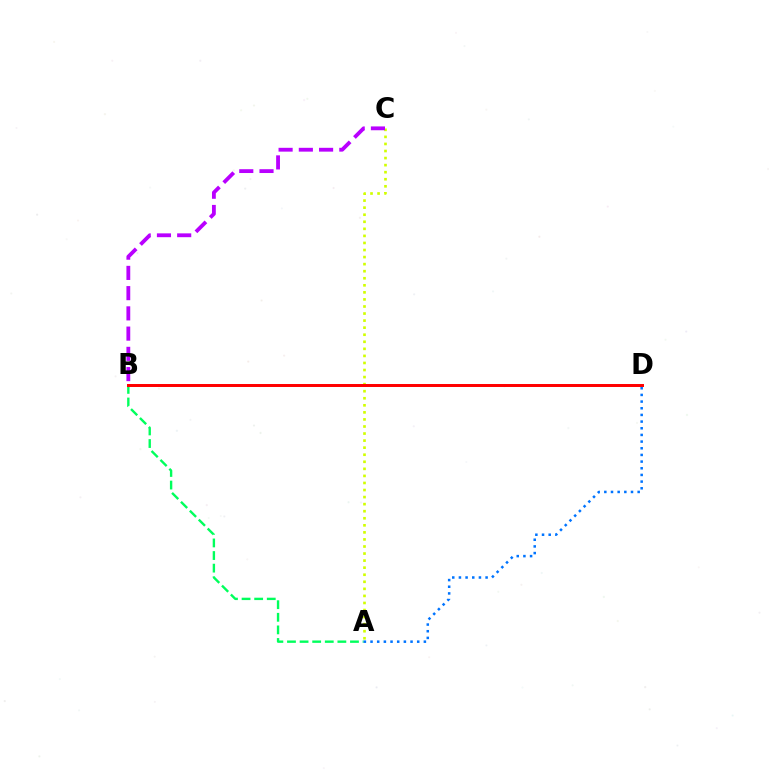{('A', 'C'): [{'color': '#d1ff00', 'line_style': 'dotted', 'thickness': 1.92}], ('A', 'B'): [{'color': '#00ff5c', 'line_style': 'dashed', 'thickness': 1.71}], ('B', 'D'): [{'color': '#ff0000', 'line_style': 'solid', 'thickness': 2.14}], ('A', 'D'): [{'color': '#0074ff', 'line_style': 'dotted', 'thickness': 1.81}], ('B', 'C'): [{'color': '#b900ff', 'line_style': 'dashed', 'thickness': 2.75}]}